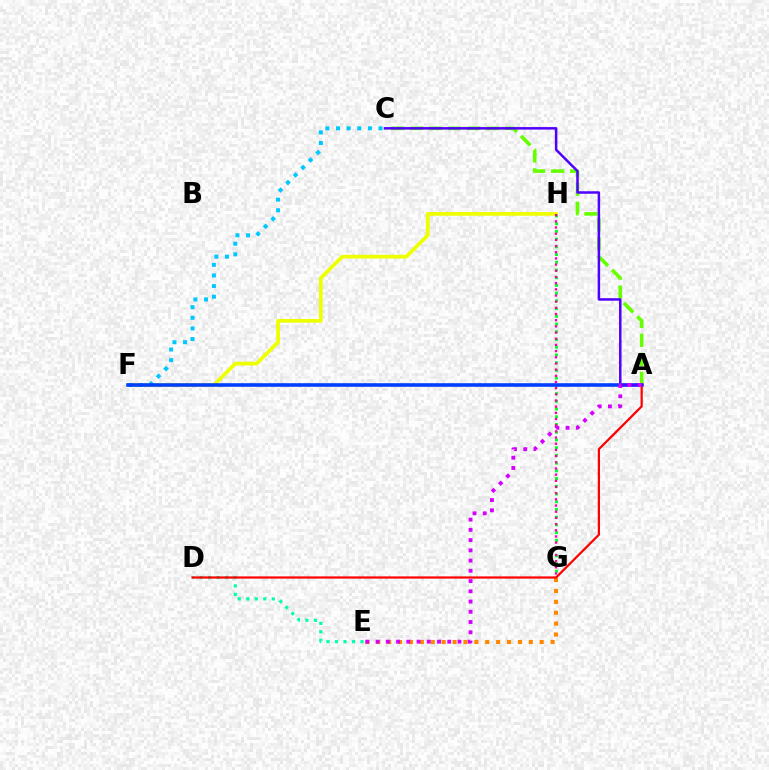{('F', 'H'): [{'color': '#eeff00', 'line_style': 'solid', 'thickness': 2.68}], ('D', 'E'): [{'color': '#00ffaf', 'line_style': 'dotted', 'thickness': 2.31}], ('G', 'H'): [{'color': '#00ff27', 'line_style': 'dotted', 'thickness': 2.1}, {'color': '#ff00a0', 'line_style': 'dotted', 'thickness': 1.68}], ('C', 'F'): [{'color': '#00c7ff', 'line_style': 'dotted', 'thickness': 2.89}], ('A', 'C'): [{'color': '#66ff00', 'line_style': 'dashed', 'thickness': 2.58}, {'color': '#4f00ff', 'line_style': 'solid', 'thickness': 1.8}], ('E', 'G'): [{'color': '#ff8800', 'line_style': 'dotted', 'thickness': 2.96}], ('A', 'F'): [{'color': '#003fff', 'line_style': 'solid', 'thickness': 2.59}], ('A', 'D'): [{'color': '#ff0000', 'line_style': 'solid', 'thickness': 1.6}], ('A', 'E'): [{'color': '#d600ff', 'line_style': 'dotted', 'thickness': 2.78}]}